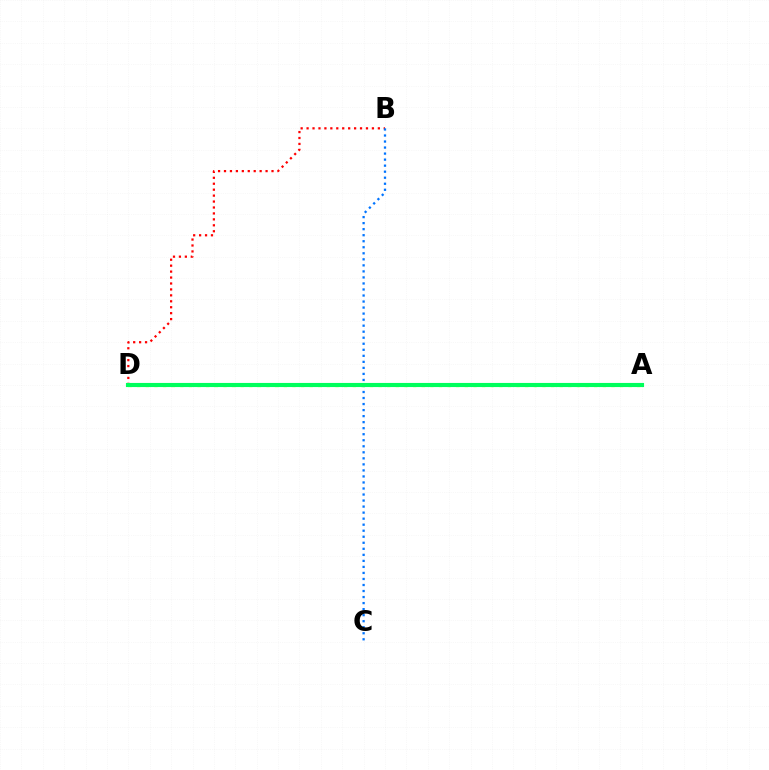{('B', 'D'): [{'color': '#ff0000', 'line_style': 'dotted', 'thickness': 1.61}], ('A', 'D'): [{'color': '#d1ff00', 'line_style': 'dotted', 'thickness': 2.34}, {'color': '#b900ff', 'line_style': 'solid', 'thickness': 2.55}, {'color': '#00ff5c', 'line_style': 'solid', 'thickness': 2.97}], ('B', 'C'): [{'color': '#0074ff', 'line_style': 'dotted', 'thickness': 1.64}]}